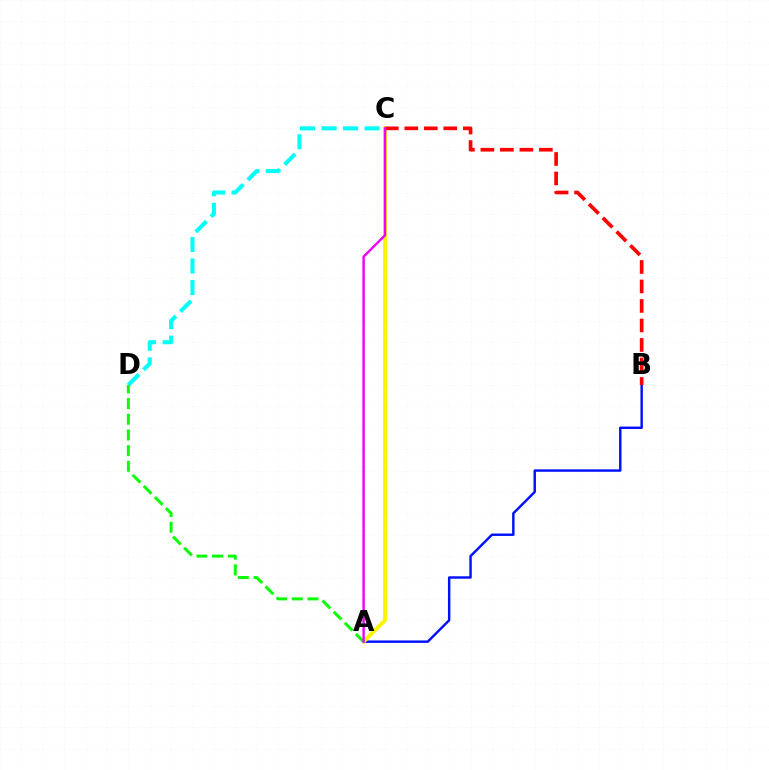{('A', 'B'): [{'color': '#0010ff', 'line_style': 'solid', 'thickness': 1.75}], ('A', 'C'): [{'color': '#fcf500', 'line_style': 'solid', 'thickness': 2.8}, {'color': '#ee00ff', 'line_style': 'solid', 'thickness': 1.73}], ('C', 'D'): [{'color': '#00fff6', 'line_style': 'dashed', 'thickness': 2.92}], ('A', 'D'): [{'color': '#08ff00', 'line_style': 'dashed', 'thickness': 2.13}], ('B', 'C'): [{'color': '#ff0000', 'line_style': 'dashed', 'thickness': 2.65}]}